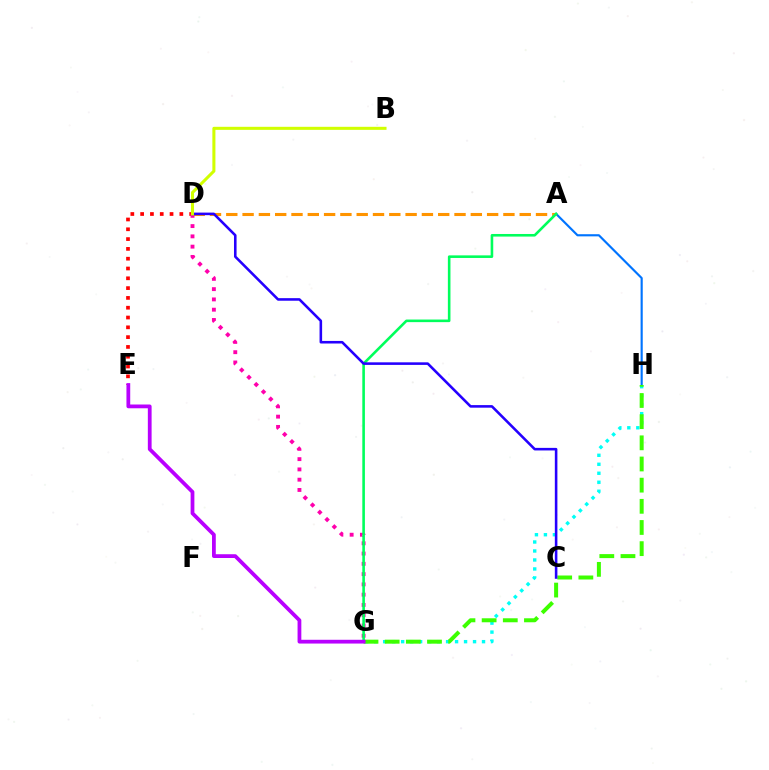{('G', 'H'): [{'color': '#00fff6', 'line_style': 'dotted', 'thickness': 2.44}, {'color': '#3dff00', 'line_style': 'dashed', 'thickness': 2.88}], ('D', 'E'): [{'color': '#ff0000', 'line_style': 'dotted', 'thickness': 2.66}], ('A', 'H'): [{'color': '#0074ff', 'line_style': 'solid', 'thickness': 1.55}], ('A', 'D'): [{'color': '#ff9400', 'line_style': 'dashed', 'thickness': 2.21}], ('D', 'G'): [{'color': '#ff00ac', 'line_style': 'dotted', 'thickness': 2.79}], ('A', 'G'): [{'color': '#00ff5c', 'line_style': 'solid', 'thickness': 1.87}], ('C', 'D'): [{'color': '#2500ff', 'line_style': 'solid', 'thickness': 1.85}], ('B', 'D'): [{'color': '#d1ff00', 'line_style': 'solid', 'thickness': 2.19}], ('E', 'G'): [{'color': '#b900ff', 'line_style': 'solid', 'thickness': 2.71}]}